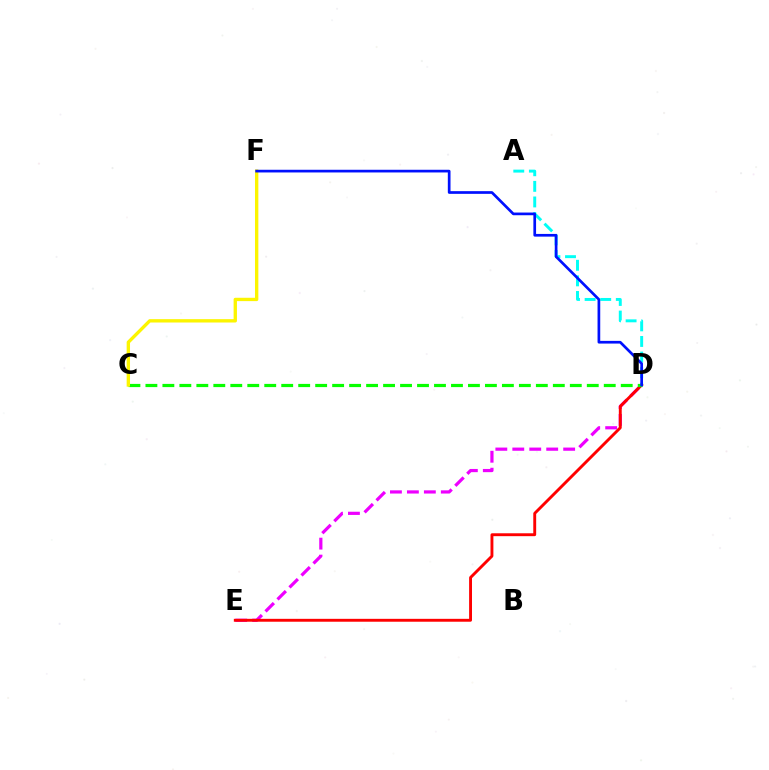{('D', 'E'): [{'color': '#ee00ff', 'line_style': 'dashed', 'thickness': 2.3}, {'color': '#ff0000', 'line_style': 'solid', 'thickness': 2.08}], ('A', 'D'): [{'color': '#00fff6', 'line_style': 'dashed', 'thickness': 2.12}], ('C', 'D'): [{'color': '#08ff00', 'line_style': 'dashed', 'thickness': 2.31}], ('C', 'F'): [{'color': '#fcf500', 'line_style': 'solid', 'thickness': 2.41}], ('D', 'F'): [{'color': '#0010ff', 'line_style': 'solid', 'thickness': 1.94}]}